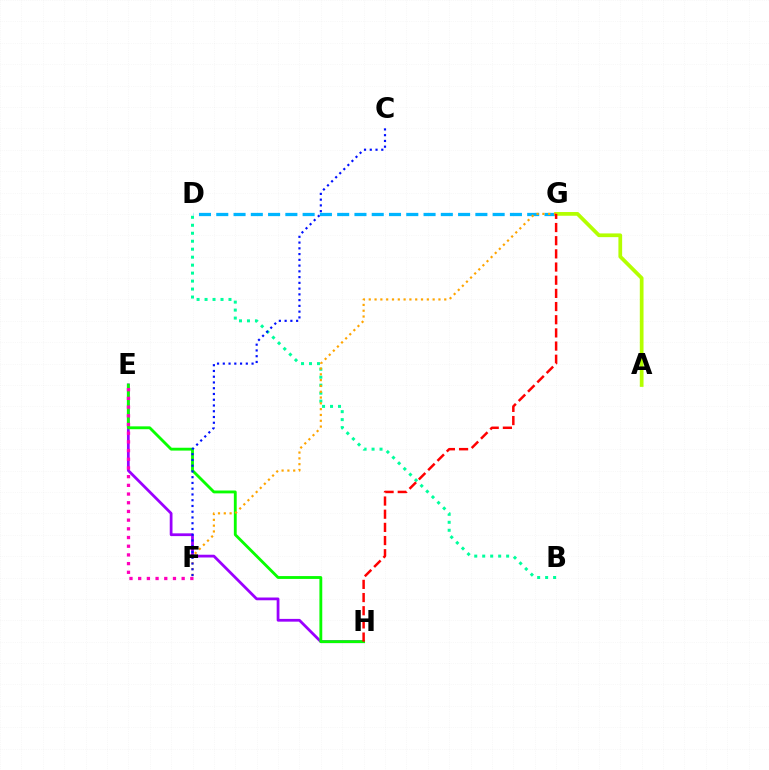{('E', 'H'): [{'color': '#9b00ff', 'line_style': 'solid', 'thickness': 1.99}, {'color': '#08ff00', 'line_style': 'solid', 'thickness': 2.05}], ('D', 'G'): [{'color': '#00b5ff', 'line_style': 'dashed', 'thickness': 2.35}], ('E', 'F'): [{'color': '#ff00bd', 'line_style': 'dotted', 'thickness': 2.36}], ('B', 'D'): [{'color': '#00ff9d', 'line_style': 'dotted', 'thickness': 2.17}], ('A', 'G'): [{'color': '#b3ff00', 'line_style': 'solid', 'thickness': 2.68}], ('F', 'G'): [{'color': '#ffa500', 'line_style': 'dotted', 'thickness': 1.58}], ('C', 'F'): [{'color': '#0010ff', 'line_style': 'dotted', 'thickness': 1.56}], ('G', 'H'): [{'color': '#ff0000', 'line_style': 'dashed', 'thickness': 1.79}]}